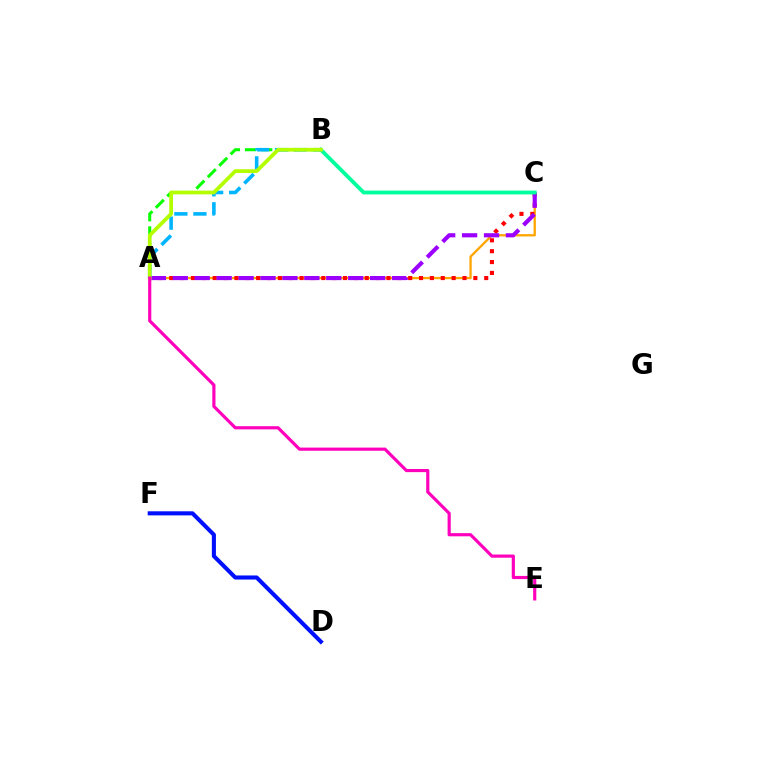{('A', 'C'): [{'color': '#ffa500', 'line_style': 'solid', 'thickness': 1.66}, {'color': '#ff0000', 'line_style': 'dotted', 'thickness': 2.95}, {'color': '#9b00ff', 'line_style': 'dashed', 'thickness': 2.98}], ('D', 'F'): [{'color': '#0010ff', 'line_style': 'solid', 'thickness': 2.93}], ('A', 'B'): [{'color': '#08ff00', 'line_style': 'dashed', 'thickness': 2.2}, {'color': '#00b5ff', 'line_style': 'dashed', 'thickness': 2.59}, {'color': '#b3ff00', 'line_style': 'solid', 'thickness': 2.7}], ('B', 'C'): [{'color': '#00ff9d', 'line_style': 'solid', 'thickness': 2.75}], ('A', 'E'): [{'color': '#ff00bd', 'line_style': 'solid', 'thickness': 2.28}]}